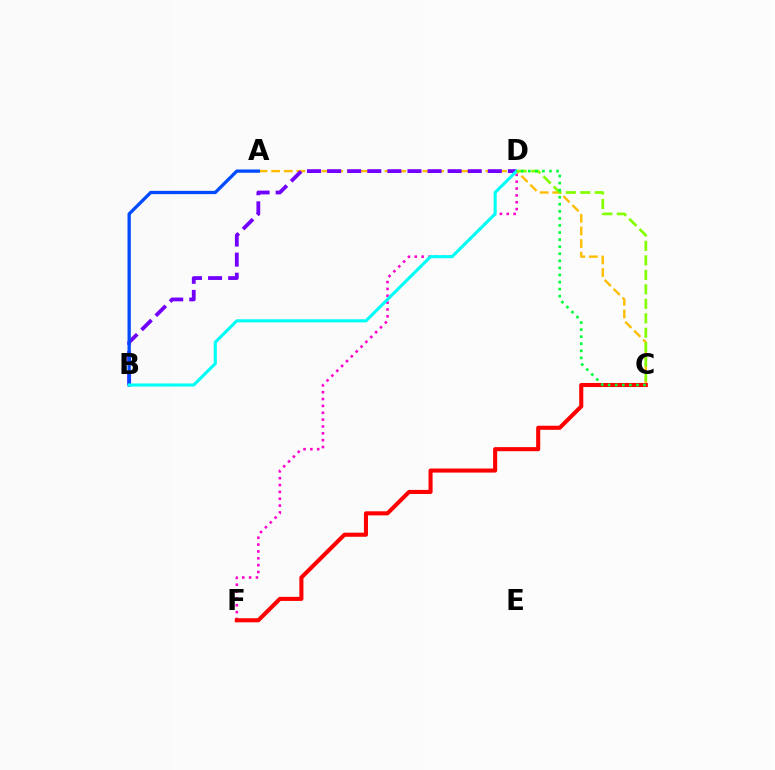{('D', 'F'): [{'color': '#ff00cf', 'line_style': 'dotted', 'thickness': 1.86}], ('A', 'C'): [{'color': '#ffbd00', 'line_style': 'dashed', 'thickness': 1.71}], ('C', 'F'): [{'color': '#ff0000', 'line_style': 'solid', 'thickness': 2.94}], ('B', 'D'): [{'color': '#7200ff', 'line_style': 'dashed', 'thickness': 2.73}, {'color': '#00fff6', 'line_style': 'solid', 'thickness': 2.23}], ('A', 'B'): [{'color': '#004bff', 'line_style': 'solid', 'thickness': 2.37}], ('C', 'D'): [{'color': '#84ff00', 'line_style': 'dashed', 'thickness': 1.97}, {'color': '#00ff39', 'line_style': 'dotted', 'thickness': 1.92}]}